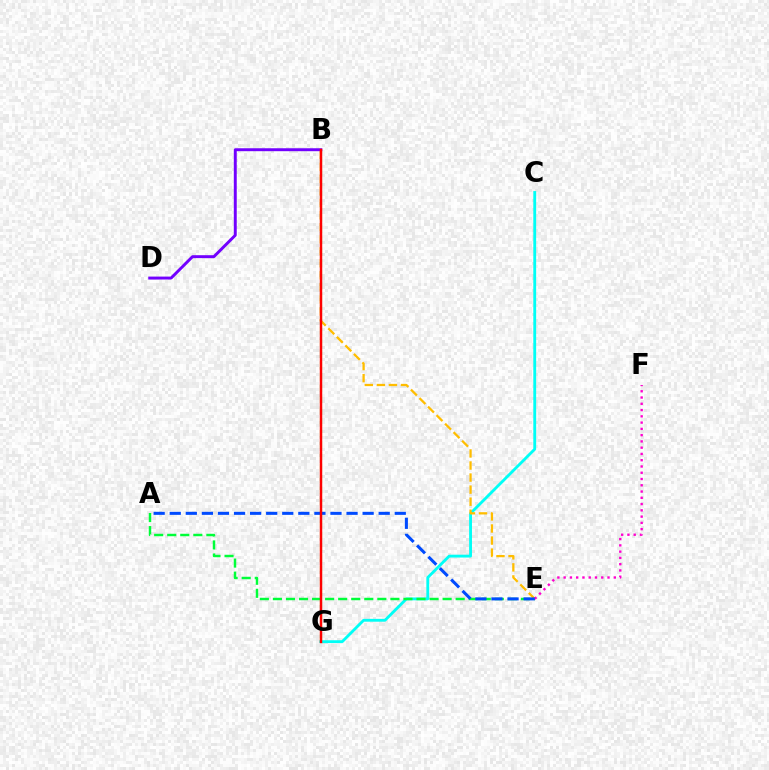{('C', 'G'): [{'color': '#00fff6', 'line_style': 'solid', 'thickness': 2.05}], ('B', 'G'): [{'color': '#84ff00', 'line_style': 'dashed', 'thickness': 1.54}, {'color': '#ff0000', 'line_style': 'solid', 'thickness': 1.76}], ('B', 'E'): [{'color': '#ffbd00', 'line_style': 'dashed', 'thickness': 1.64}], ('B', 'D'): [{'color': '#7200ff', 'line_style': 'solid', 'thickness': 2.12}], ('A', 'E'): [{'color': '#00ff39', 'line_style': 'dashed', 'thickness': 1.77}, {'color': '#004bff', 'line_style': 'dashed', 'thickness': 2.18}], ('E', 'F'): [{'color': '#ff00cf', 'line_style': 'dotted', 'thickness': 1.7}]}